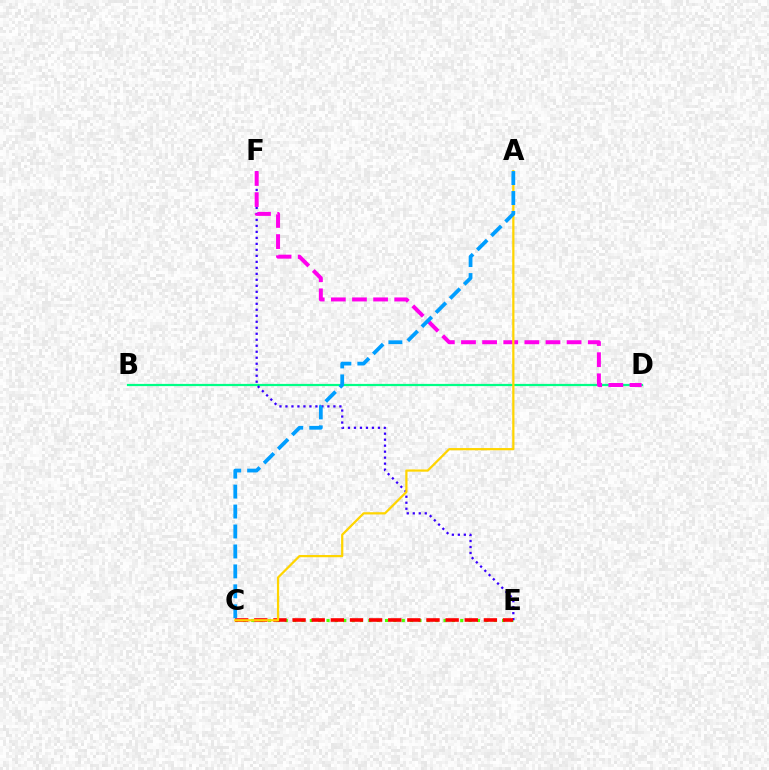{('C', 'E'): [{'color': '#4fff00', 'line_style': 'dotted', 'thickness': 2.27}, {'color': '#ff0000', 'line_style': 'dashed', 'thickness': 2.6}], ('B', 'D'): [{'color': '#00ff86', 'line_style': 'solid', 'thickness': 1.6}], ('E', 'F'): [{'color': '#3700ff', 'line_style': 'dotted', 'thickness': 1.63}], ('D', 'F'): [{'color': '#ff00ed', 'line_style': 'dashed', 'thickness': 2.87}], ('A', 'C'): [{'color': '#ffd500', 'line_style': 'solid', 'thickness': 1.61}, {'color': '#009eff', 'line_style': 'dashed', 'thickness': 2.71}]}